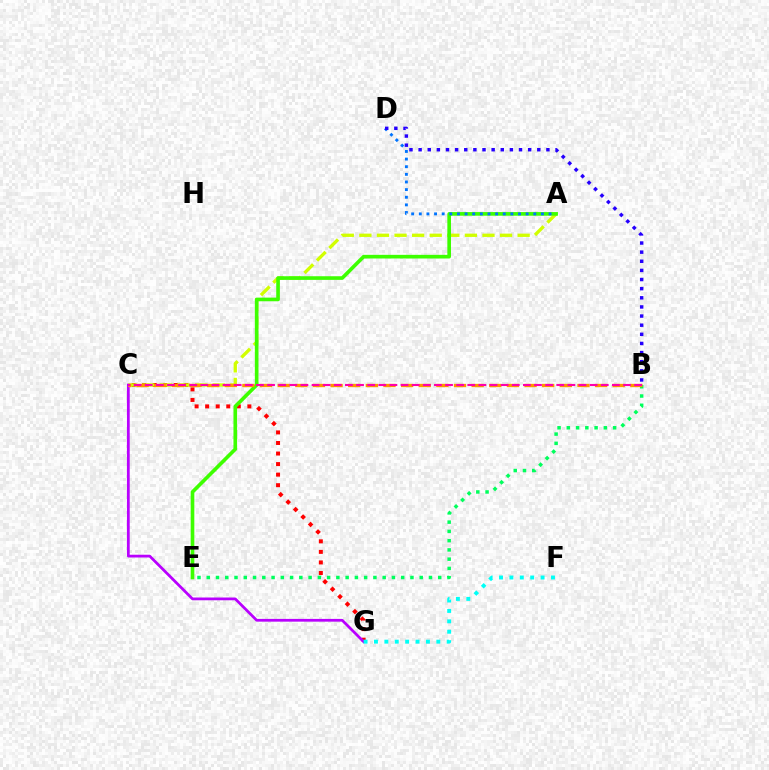{('C', 'G'): [{'color': '#ff0000', 'line_style': 'dotted', 'thickness': 2.87}, {'color': '#b900ff', 'line_style': 'solid', 'thickness': 1.99}], ('A', 'C'): [{'color': '#d1ff00', 'line_style': 'dashed', 'thickness': 2.39}], ('F', 'G'): [{'color': '#00fff6', 'line_style': 'dotted', 'thickness': 2.82}], ('B', 'E'): [{'color': '#00ff5c', 'line_style': 'dotted', 'thickness': 2.52}], ('A', 'E'): [{'color': '#3dff00', 'line_style': 'solid', 'thickness': 2.62}], ('A', 'D'): [{'color': '#0074ff', 'line_style': 'dotted', 'thickness': 2.07}], ('B', 'C'): [{'color': '#ff9400', 'line_style': 'dashed', 'thickness': 2.4}, {'color': '#ff00ac', 'line_style': 'dashed', 'thickness': 1.51}], ('B', 'D'): [{'color': '#2500ff', 'line_style': 'dotted', 'thickness': 2.48}]}